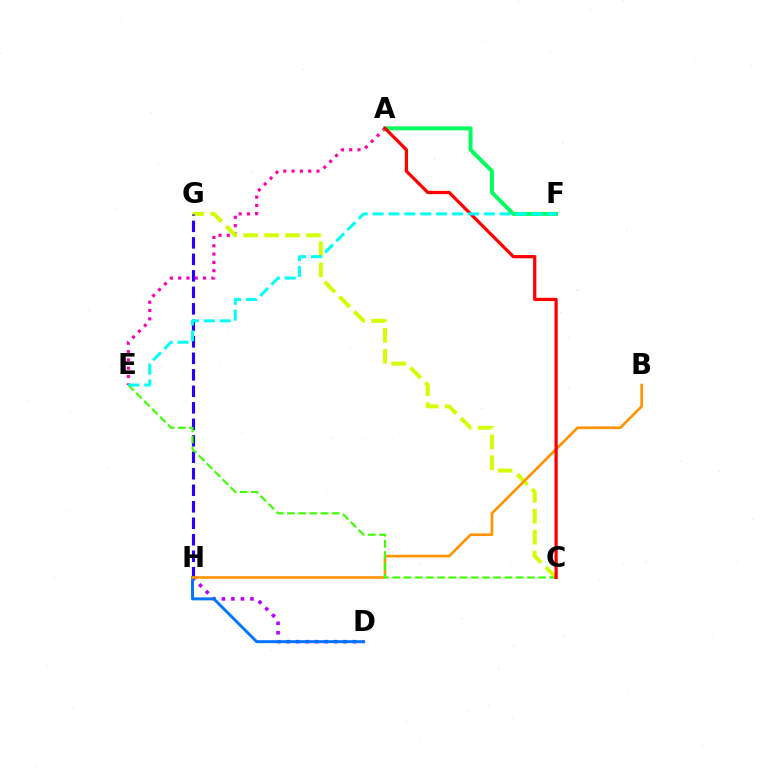{('A', 'E'): [{'color': '#ff00ac', 'line_style': 'dotted', 'thickness': 2.26}], ('C', 'G'): [{'color': '#d1ff00', 'line_style': 'dashed', 'thickness': 2.84}], ('A', 'F'): [{'color': '#00ff5c', 'line_style': 'solid', 'thickness': 2.84}], ('D', 'H'): [{'color': '#b900ff', 'line_style': 'dotted', 'thickness': 2.58}, {'color': '#0074ff', 'line_style': 'solid', 'thickness': 2.11}], ('G', 'H'): [{'color': '#2500ff', 'line_style': 'dashed', 'thickness': 2.24}], ('B', 'H'): [{'color': '#ff9400', 'line_style': 'solid', 'thickness': 1.91}], ('C', 'E'): [{'color': '#3dff00', 'line_style': 'dashed', 'thickness': 1.52}], ('A', 'C'): [{'color': '#ff0000', 'line_style': 'solid', 'thickness': 2.34}], ('E', 'F'): [{'color': '#00fff6', 'line_style': 'dashed', 'thickness': 2.16}]}